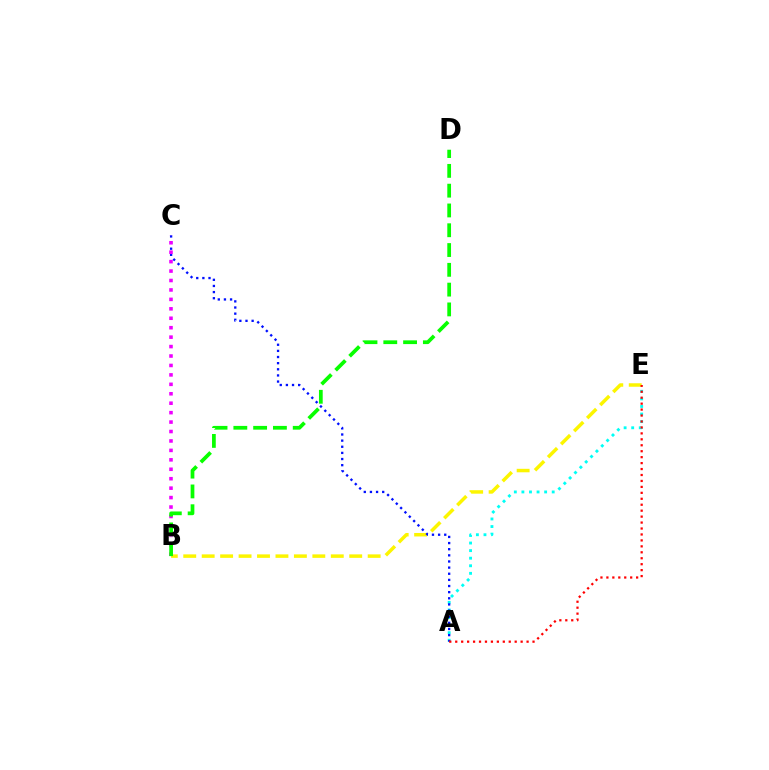{('B', 'E'): [{'color': '#fcf500', 'line_style': 'dashed', 'thickness': 2.51}], ('A', 'E'): [{'color': '#00fff6', 'line_style': 'dotted', 'thickness': 2.06}, {'color': '#ff0000', 'line_style': 'dotted', 'thickness': 1.62}], ('A', 'C'): [{'color': '#0010ff', 'line_style': 'dotted', 'thickness': 1.67}], ('B', 'C'): [{'color': '#ee00ff', 'line_style': 'dotted', 'thickness': 2.56}], ('B', 'D'): [{'color': '#08ff00', 'line_style': 'dashed', 'thickness': 2.69}]}